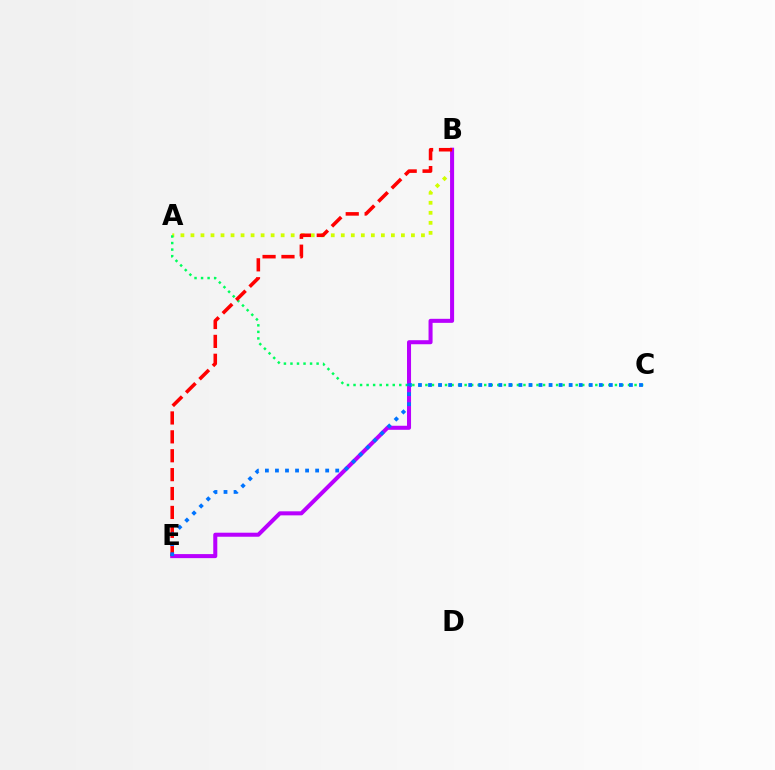{('A', 'B'): [{'color': '#d1ff00', 'line_style': 'dotted', 'thickness': 2.72}], ('B', 'E'): [{'color': '#b900ff', 'line_style': 'solid', 'thickness': 2.9}, {'color': '#ff0000', 'line_style': 'dashed', 'thickness': 2.57}], ('A', 'C'): [{'color': '#00ff5c', 'line_style': 'dotted', 'thickness': 1.78}], ('C', 'E'): [{'color': '#0074ff', 'line_style': 'dotted', 'thickness': 2.73}]}